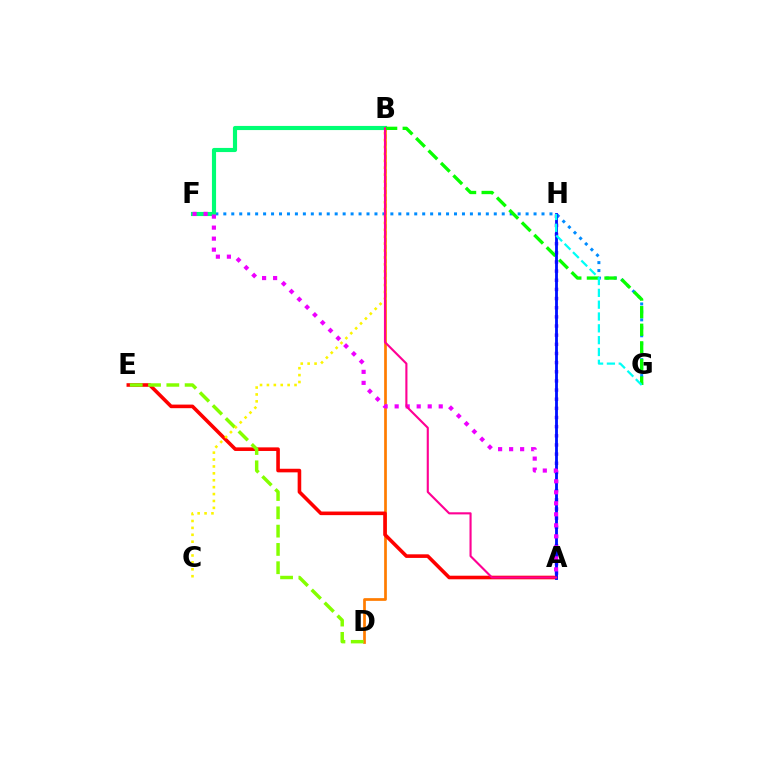{('F', 'G'): [{'color': '#008cff', 'line_style': 'dotted', 'thickness': 2.16}], ('B', 'D'): [{'color': '#ff7c00', 'line_style': 'solid', 'thickness': 1.96}], ('A', 'E'): [{'color': '#ff0000', 'line_style': 'solid', 'thickness': 2.59}], ('B', 'F'): [{'color': '#00ff74', 'line_style': 'solid', 'thickness': 2.98}], ('A', 'H'): [{'color': '#7200ff', 'line_style': 'dotted', 'thickness': 2.49}, {'color': '#0010ff', 'line_style': 'solid', 'thickness': 2.04}], ('B', 'G'): [{'color': '#08ff00', 'line_style': 'dashed', 'thickness': 2.39}], ('D', 'E'): [{'color': '#84ff00', 'line_style': 'dashed', 'thickness': 2.49}], ('A', 'F'): [{'color': '#ee00ff', 'line_style': 'dotted', 'thickness': 2.99}], ('G', 'H'): [{'color': '#00fff6', 'line_style': 'dashed', 'thickness': 1.61}], ('B', 'C'): [{'color': '#fcf500', 'line_style': 'dotted', 'thickness': 1.88}], ('A', 'B'): [{'color': '#ff0094', 'line_style': 'solid', 'thickness': 1.53}]}